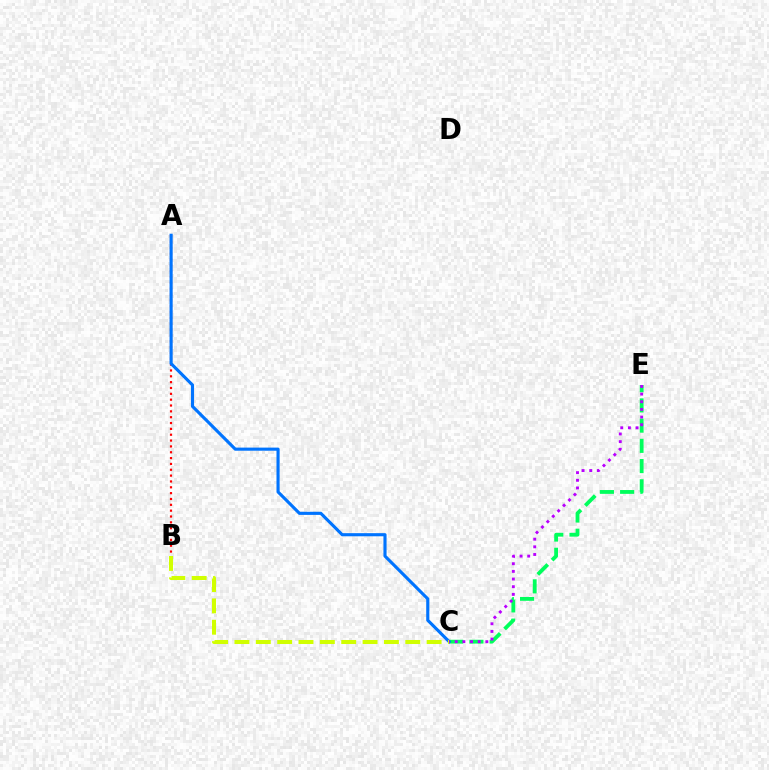{('A', 'B'): [{'color': '#ff0000', 'line_style': 'dotted', 'thickness': 1.59}], ('C', 'E'): [{'color': '#00ff5c', 'line_style': 'dashed', 'thickness': 2.75}, {'color': '#b900ff', 'line_style': 'dotted', 'thickness': 2.08}], ('A', 'C'): [{'color': '#0074ff', 'line_style': 'solid', 'thickness': 2.25}], ('B', 'C'): [{'color': '#d1ff00', 'line_style': 'dashed', 'thickness': 2.9}]}